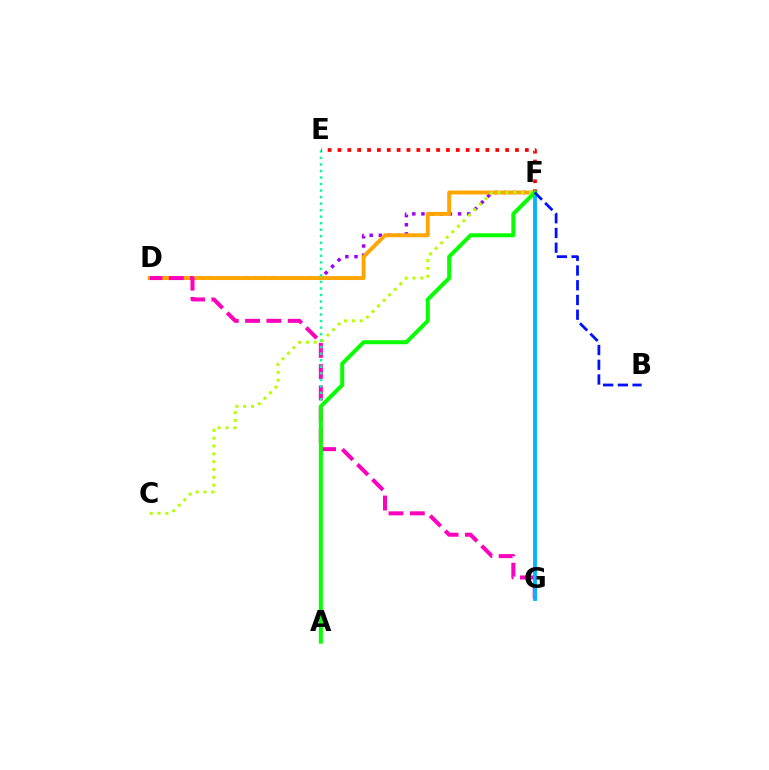{('D', 'F'): [{'color': '#9b00ff', 'line_style': 'dotted', 'thickness': 2.48}, {'color': '#ffa500', 'line_style': 'solid', 'thickness': 2.83}], ('D', 'G'): [{'color': '#ff00bd', 'line_style': 'dashed', 'thickness': 2.89}], ('A', 'E'): [{'color': '#00ff9d', 'line_style': 'dotted', 'thickness': 1.77}], ('C', 'F'): [{'color': '#b3ff00', 'line_style': 'dotted', 'thickness': 2.13}], ('E', 'F'): [{'color': '#ff0000', 'line_style': 'dotted', 'thickness': 2.68}], ('F', 'G'): [{'color': '#00b5ff', 'line_style': 'solid', 'thickness': 2.77}], ('A', 'F'): [{'color': '#08ff00', 'line_style': 'solid', 'thickness': 2.87}], ('B', 'F'): [{'color': '#0010ff', 'line_style': 'dashed', 'thickness': 2.0}]}